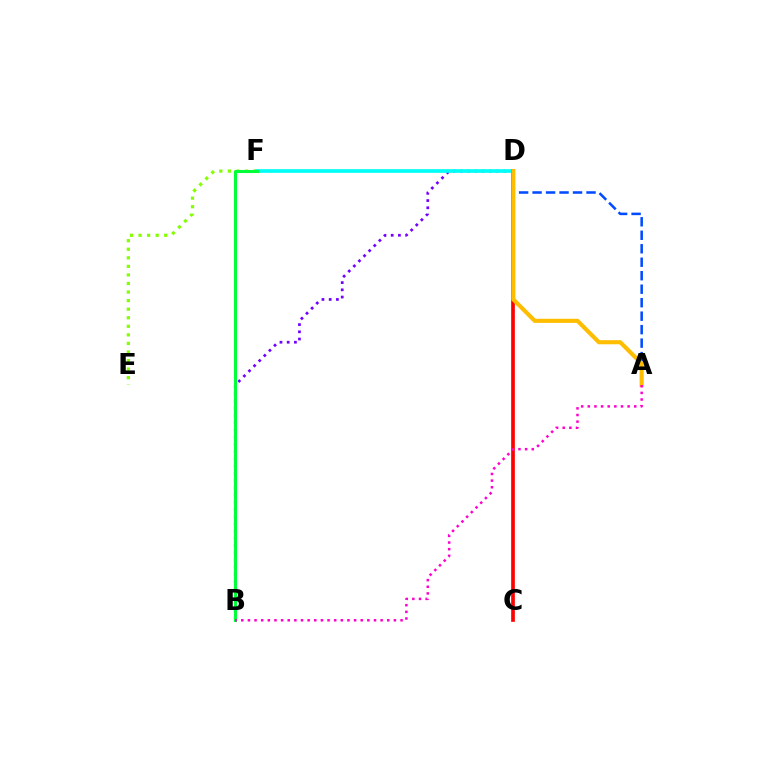{('B', 'D'): [{'color': '#7200ff', 'line_style': 'dotted', 'thickness': 1.96}], ('E', 'F'): [{'color': '#84ff00', 'line_style': 'dotted', 'thickness': 2.33}], ('D', 'F'): [{'color': '#00fff6', 'line_style': 'solid', 'thickness': 2.65}], ('A', 'D'): [{'color': '#004bff', 'line_style': 'dashed', 'thickness': 1.83}, {'color': '#ffbd00', 'line_style': 'solid', 'thickness': 2.96}], ('B', 'F'): [{'color': '#00ff39', 'line_style': 'solid', 'thickness': 2.2}], ('C', 'D'): [{'color': '#ff0000', 'line_style': 'solid', 'thickness': 2.65}], ('A', 'B'): [{'color': '#ff00cf', 'line_style': 'dotted', 'thickness': 1.8}]}